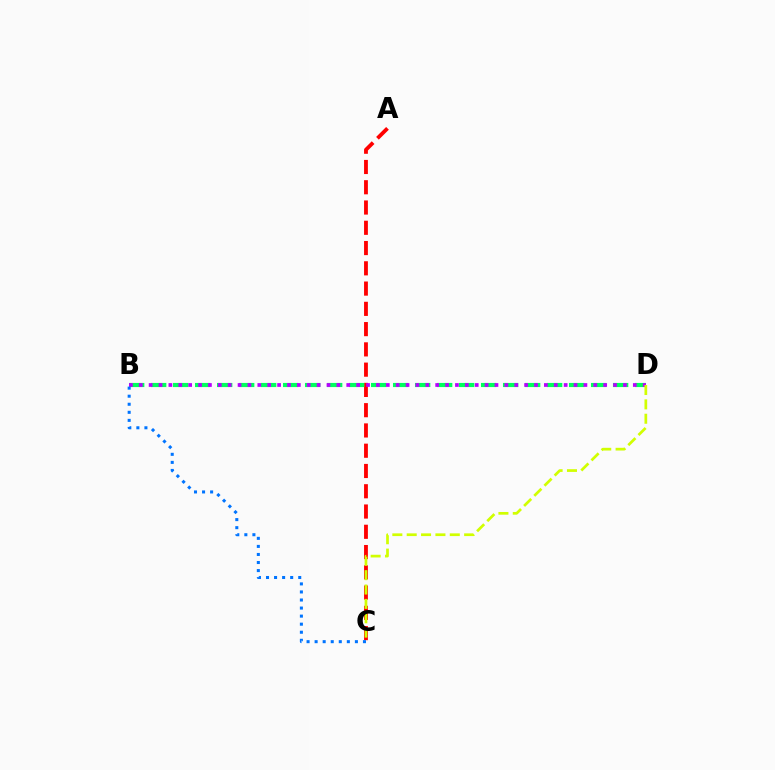{('A', 'C'): [{'color': '#ff0000', 'line_style': 'dashed', 'thickness': 2.75}], ('B', 'D'): [{'color': '#00ff5c', 'line_style': 'dashed', 'thickness': 2.99}, {'color': '#b900ff', 'line_style': 'dotted', 'thickness': 2.68}], ('B', 'C'): [{'color': '#0074ff', 'line_style': 'dotted', 'thickness': 2.19}], ('C', 'D'): [{'color': '#d1ff00', 'line_style': 'dashed', 'thickness': 1.95}]}